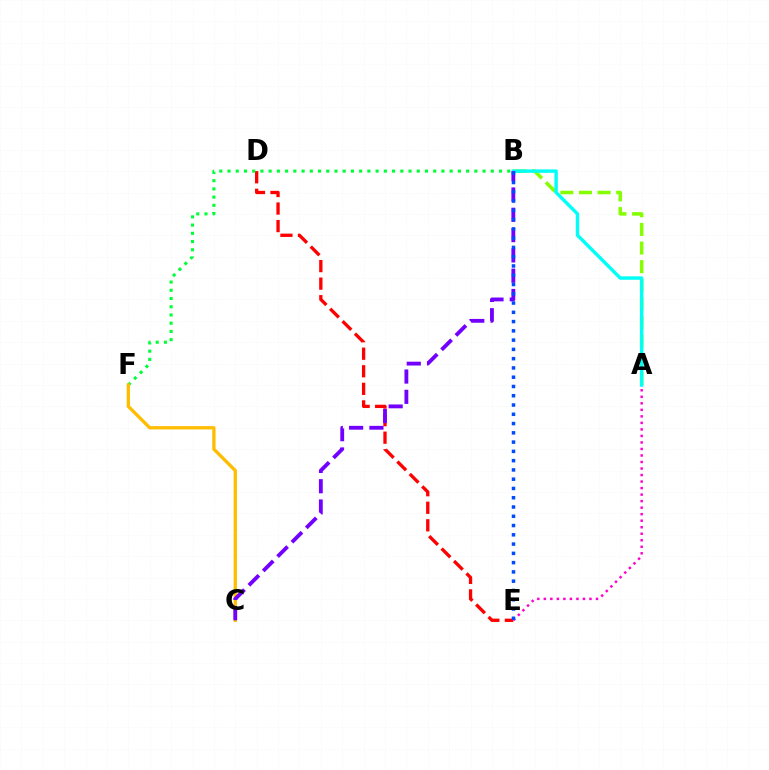{('A', 'B'): [{'color': '#84ff00', 'line_style': 'dashed', 'thickness': 2.53}, {'color': '#00fff6', 'line_style': 'solid', 'thickness': 2.46}], ('D', 'E'): [{'color': '#ff0000', 'line_style': 'dashed', 'thickness': 2.39}], ('B', 'F'): [{'color': '#00ff39', 'line_style': 'dotted', 'thickness': 2.24}], ('A', 'E'): [{'color': '#ff00cf', 'line_style': 'dotted', 'thickness': 1.77}], ('C', 'F'): [{'color': '#ffbd00', 'line_style': 'solid', 'thickness': 2.39}], ('B', 'C'): [{'color': '#7200ff', 'line_style': 'dashed', 'thickness': 2.76}], ('B', 'E'): [{'color': '#004bff', 'line_style': 'dotted', 'thickness': 2.52}]}